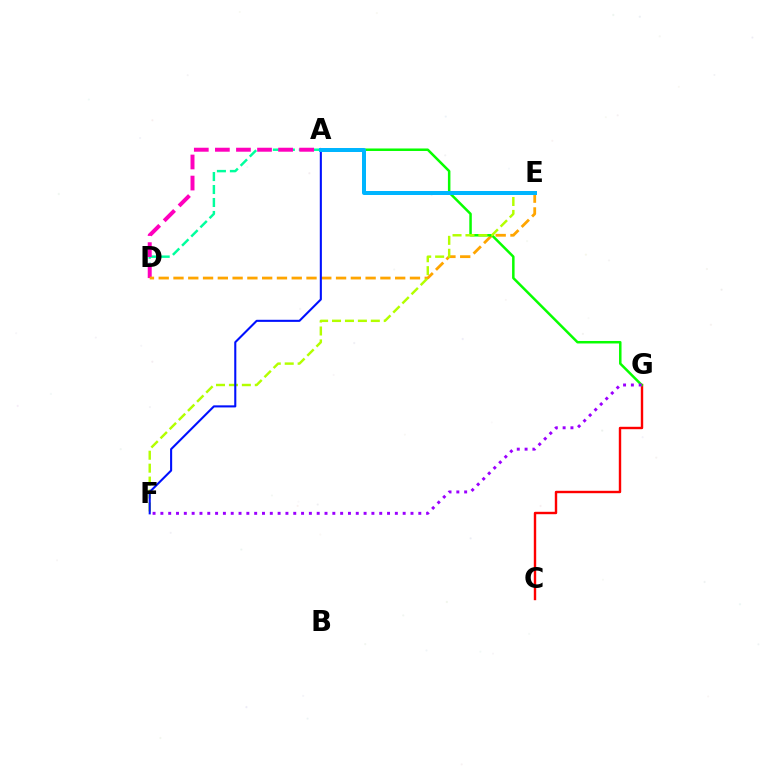{('A', 'D'): [{'color': '#00ff9d', 'line_style': 'dashed', 'thickness': 1.76}, {'color': '#ff00bd', 'line_style': 'dashed', 'thickness': 2.86}], ('D', 'E'): [{'color': '#ffa500', 'line_style': 'dashed', 'thickness': 2.01}], ('C', 'G'): [{'color': '#ff0000', 'line_style': 'solid', 'thickness': 1.73}], ('A', 'G'): [{'color': '#08ff00', 'line_style': 'solid', 'thickness': 1.8}], ('E', 'F'): [{'color': '#b3ff00', 'line_style': 'dashed', 'thickness': 1.76}], ('A', 'F'): [{'color': '#0010ff', 'line_style': 'solid', 'thickness': 1.5}], ('A', 'E'): [{'color': '#00b5ff', 'line_style': 'solid', 'thickness': 2.87}], ('F', 'G'): [{'color': '#9b00ff', 'line_style': 'dotted', 'thickness': 2.12}]}